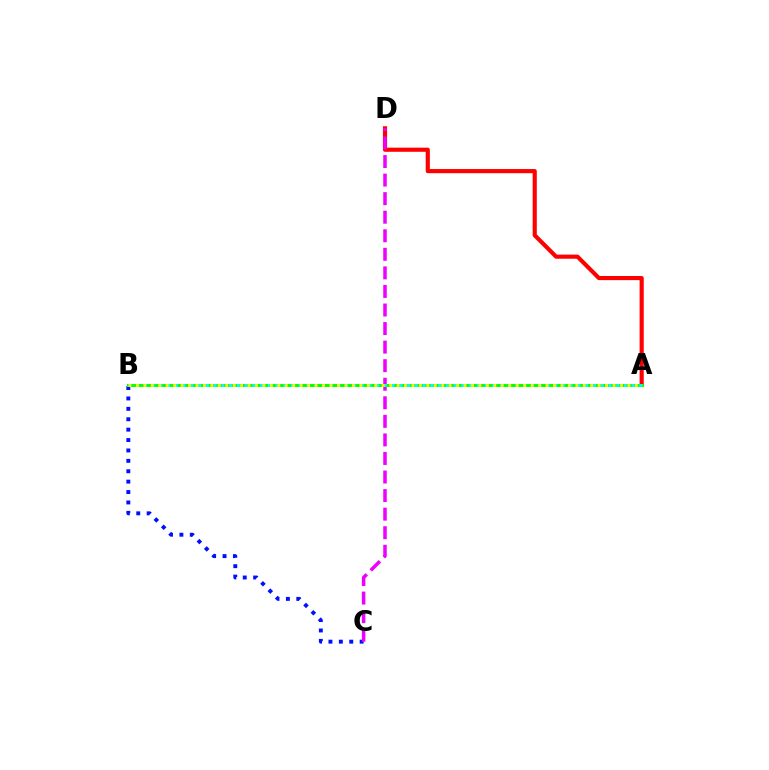{('B', 'C'): [{'color': '#0010ff', 'line_style': 'dotted', 'thickness': 2.83}], ('A', 'D'): [{'color': '#ff0000', 'line_style': 'solid', 'thickness': 2.98}], ('C', 'D'): [{'color': '#ee00ff', 'line_style': 'dashed', 'thickness': 2.52}], ('A', 'B'): [{'color': '#08ff00', 'line_style': 'solid', 'thickness': 2.18}, {'color': '#00fff6', 'line_style': 'dotted', 'thickness': 2.1}, {'color': '#fcf500', 'line_style': 'dotted', 'thickness': 2.02}]}